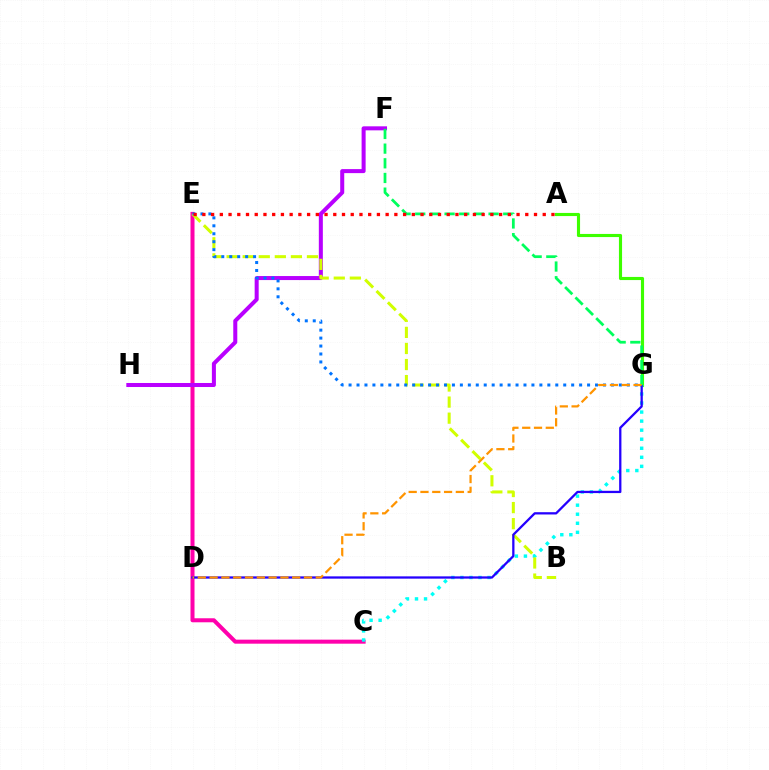{('C', 'E'): [{'color': '#ff00ac', 'line_style': 'solid', 'thickness': 2.9}], ('F', 'H'): [{'color': '#b900ff', 'line_style': 'solid', 'thickness': 2.9}], ('A', 'G'): [{'color': '#3dff00', 'line_style': 'solid', 'thickness': 2.25}], ('C', 'G'): [{'color': '#00fff6', 'line_style': 'dotted', 'thickness': 2.46}], ('B', 'E'): [{'color': '#d1ff00', 'line_style': 'dashed', 'thickness': 2.18}], ('D', 'G'): [{'color': '#2500ff', 'line_style': 'solid', 'thickness': 1.64}, {'color': '#ff9400', 'line_style': 'dashed', 'thickness': 1.6}], ('F', 'G'): [{'color': '#00ff5c', 'line_style': 'dashed', 'thickness': 1.99}], ('E', 'G'): [{'color': '#0074ff', 'line_style': 'dotted', 'thickness': 2.16}], ('A', 'E'): [{'color': '#ff0000', 'line_style': 'dotted', 'thickness': 2.37}]}